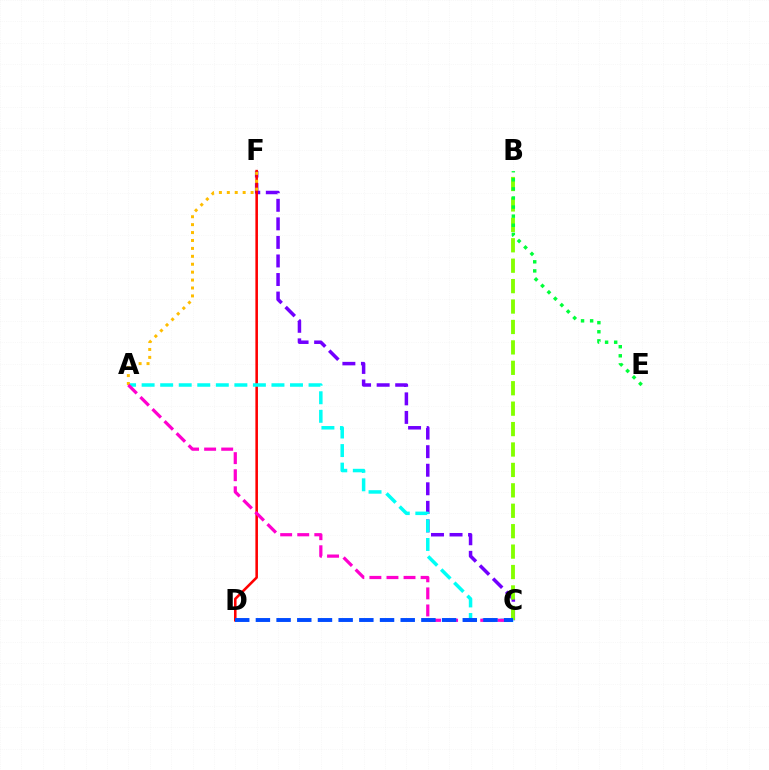{('C', 'F'): [{'color': '#7200ff', 'line_style': 'dashed', 'thickness': 2.52}], ('B', 'C'): [{'color': '#84ff00', 'line_style': 'dashed', 'thickness': 2.77}], ('D', 'F'): [{'color': '#ff0000', 'line_style': 'solid', 'thickness': 1.85}], ('A', 'C'): [{'color': '#00fff6', 'line_style': 'dashed', 'thickness': 2.52}, {'color': '#ff00cf', 'line_style': 'dashed', 'thickness': 2.32}], ('A', 'F'): [{'color': '#ffbd00', 'line_style': 'dotted', 'thickness': 2.15}], ('C', 'D'): [{'color': '#004bff', 'line_style': 'dashed', 'thickness': 2.81}], ('B', 'E'): [{'color': '#00ff39', 'line_style': 'dotted', 'thickness': 2.47}]}